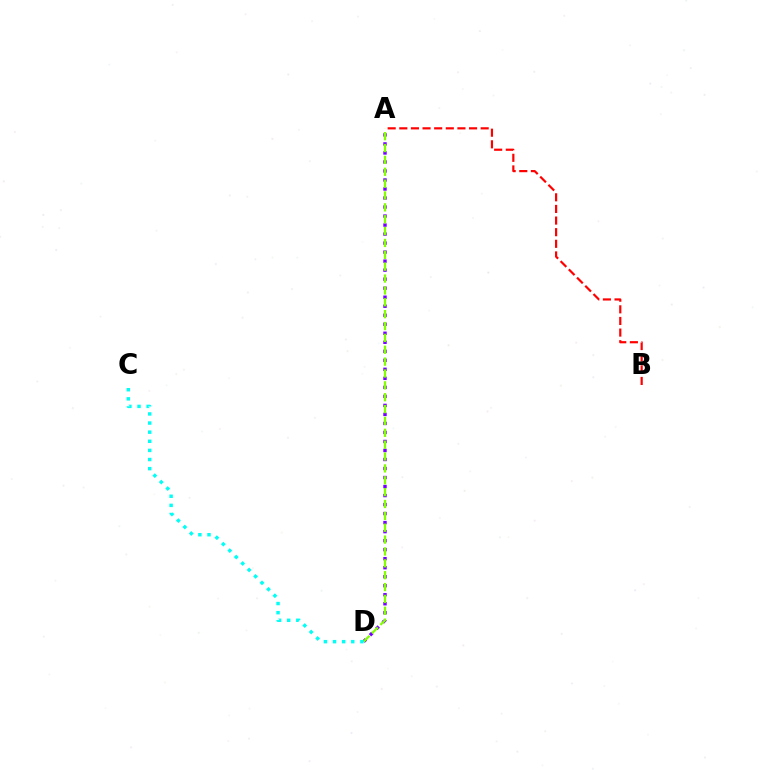{('A', 'B'): [{'color': '#ff0000', 'line_style': 'dashed', 'thickness': 1.58}], ('A', 'D'): [{'color': '#7200ff', 'line_style': 'dotted', 'thickness': 2.45}, {'color': '#84ff00', 'line_style': 'dashed', 'thickness': 1.61}], ('C', 'D'): [{'color': '#00fff6', 'line_style': 'dotted', 'thickness': 2.48}]}